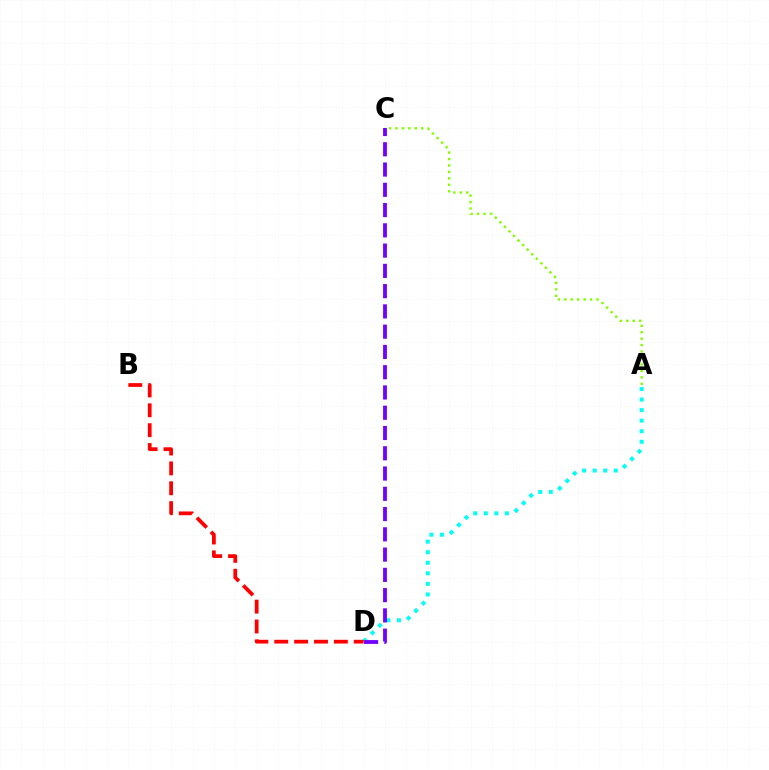{('A', 'D'): [{'color': '#00fff6', 'line_style': 'dotted', 'thickness': 2.87}], ('B', 'D'): [{'color': '#ff0000', 'line_style': 'dashed', 'thickness': 2.7}], ('C', 'D'): [{'color': '#7200ff', 'line_style': 'dashed', 'thickness': 2.75}], ('A', 'C'): [{'color': '#84ff00', 'line_style': 'dotted', 'thickness': 1.75}]}